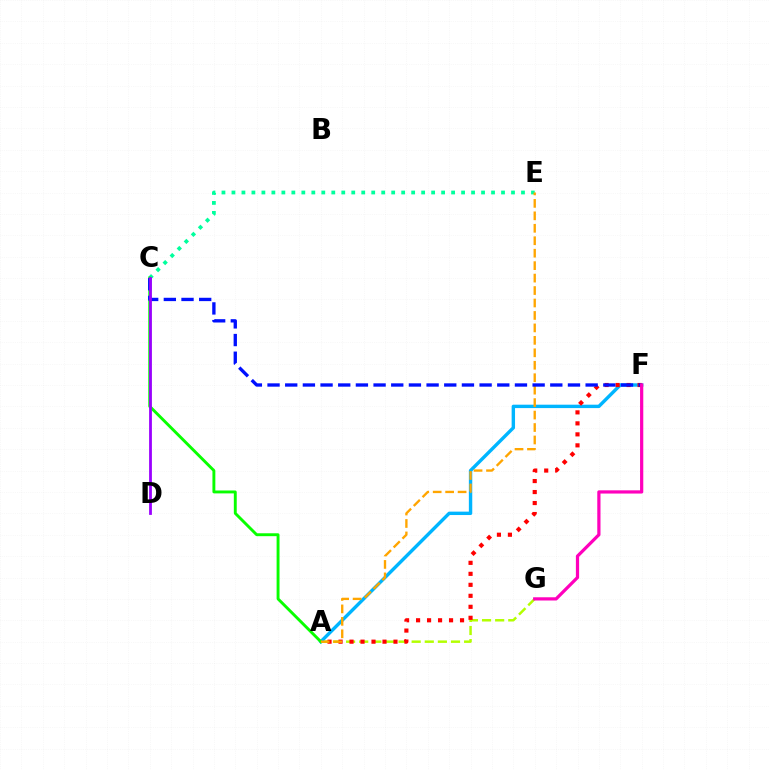{('A', 'G'): [{'color': '#b3ff00', 'line_style': 'dashed', 'thickness': 1.78}], ('C', 'E'): [{'color': '#00ff9d', 'line_style': 'dotted', 'thickness': 2.71}], ('A', 'F'): [{'color': '#00b5ff', 'line_style': 'solid', 'thickness': 2.45}, {'color': '#ff0000', 'line_style': 'dotted', 'thickness': 2.99}], ('A', 'C'): [{'color': '#08ff00', 'line_style': 'solid', 'thickness': 2.09}], ('A', 'E'): [{'color': '#ffa500', 'line_style': 'dashed', 'thickness': 1.69}], ('C', 'F'): [{'color': '#0010ff', 'line_style': 'dashed', 'thickness': 2.4}], ('C', 'D'): [{'color': '#9b00ff', 'line_style': 'solid', 'thickness': 2.01}], ('F', 'G'): [{'color': '#ff00bd', 'line_style': 'solid', 'thickness': 2.32}]}